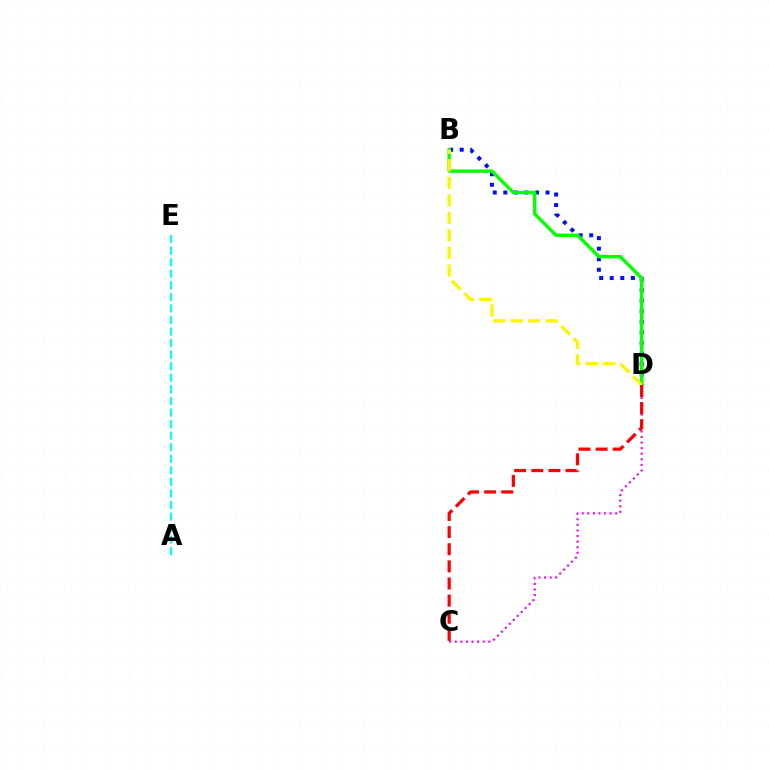{('B', 'D'): [{'color': '#0010ff', 'line_style': 'dotted', 'thickness': 2.87}, {'color': '#08ff00', 'line_style': 'solid', 'thickness': 2.46}, {'color': '#fcf500', 'line_style': 'dashed', 'thickness': 2.38}], ('C', 'D'): [{'color': '#ee00ff', 'line_style': 'dotted', 'thickness': 1.52}, {'color': '#ff0000', 'line_style': 'dashed', 'thickness': 2.33}], ('A', 'E'): [{'color': '#00fff6', 'line_style': 'dashed', 'thickness': 1.57}]}